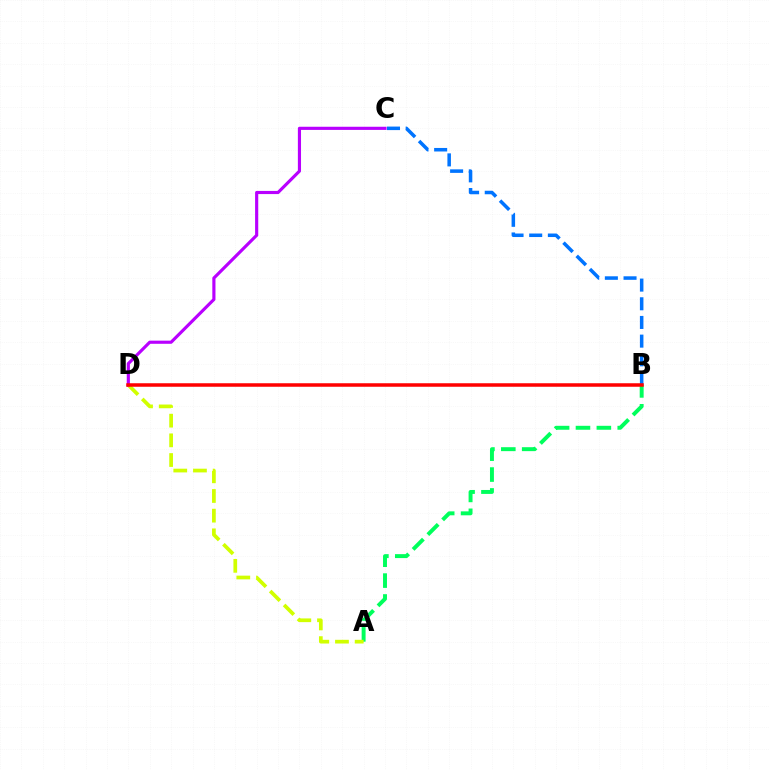{('B', 'C'): [{'color': '#0074ff', 'line_style': 'dashed', 'thickness': 2.54}], ('A', 'B'): [{'color': '#00ff5c', 'line_style': 'dashed', 'thickness': 2.84}], ('A', 'D'): [{'color': '#d1ff00', 'line_style': 'dashed', 'thickness': 2.67}], ('C', 'D'): [{'color': '#b900ff', 'line_style': 'solid', 'thickness': 2.27}], ('B', 'D'): [{'color': '#ff0000', 'line_style': 'solid', 'thickness': 2.53}]}